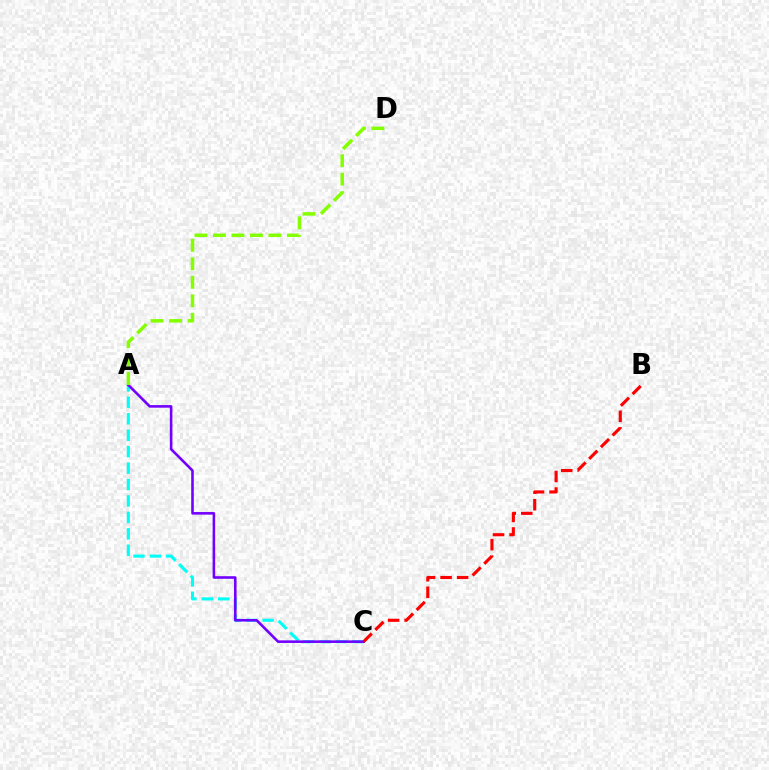{('A', 'C'): [{'color': '#00fff6', 'line_style': 'dashed', 'thickness': 2.23}, {'color': '#7200ff', 'line_style': 'solid', 'thickness': 1.87}], ('B', 'C'): [{'color': '#ff0000', 'line_style': 'dashed', 'thickness': 2.25}], ('A', 'D'): [{'color': '#84ff00', 'line_style': 'dashed', 'thickness': 2.51}]}